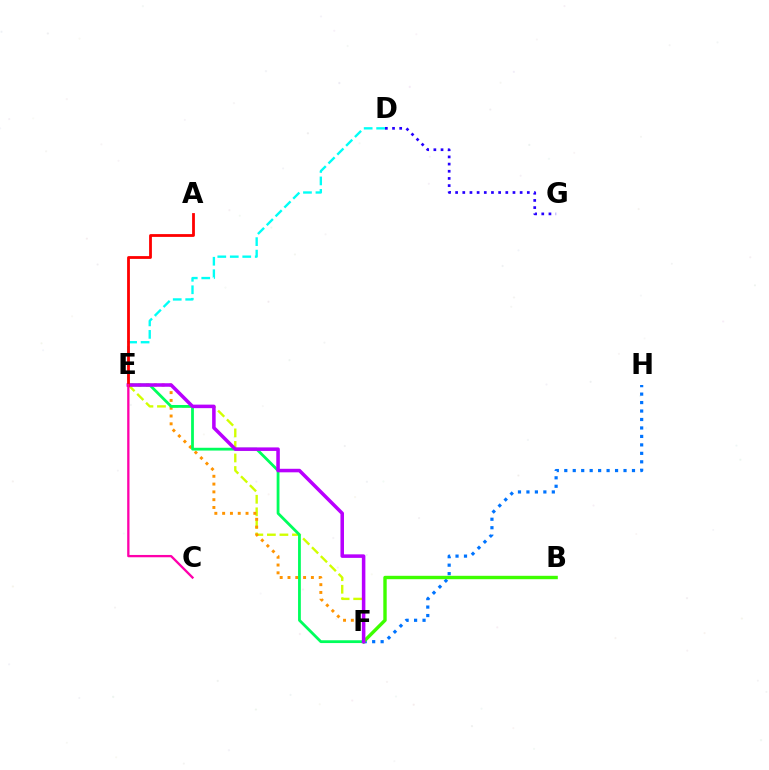{('F', 'H'): [{'color': '#0074ff', 'line_style': 'dotted', 'thickness': 2.3}], ('B', 'F'): [{'color': '#3dff00', 'line_style': 'solid', 'thickness': 2.45}], ('E', 'F'): [{'color': '#d1ff00', 'line_style': 'dashed', 'thickness': 1.7}, {'color': '#ff9400', 'line_style': 'dotted', 'thickness': 2.12}, {'color': '#00ff5c', 'line_style': 'solid', 'thickness': 2.01}, {'color': '#b900ff', 'line_style': 'solid', 'thickness': 2.54}], ('D', 'G'): [{'color': '#2500ff', 'line_style': 'dotted', 'thickness': 1.95}], ('D', 'E'): [{'color': '#00fff6', 'line_style': 'dashed', 'thickness': 1.7}], ('A', 'E'): [{'color': '#ff0000', 'line_style': 'solid', 'thickness': 2.01}], ('C', 'E'): [{'color': '#ff00ac', 'line_style': 'solid', 'thickness': 1.66}]}